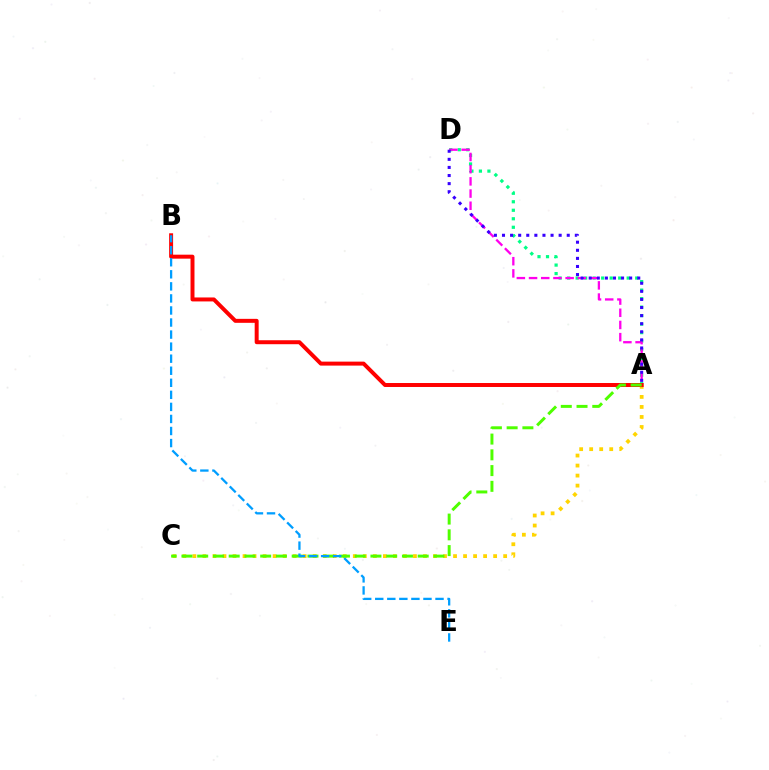{('A', 'D'): [{'color': '#00ff86', 'line_style': 'dotted', 'thickness': 2.31}, {'color': '#ff00ed', 'line_style': 'dashed', 'thickness': 1.66}, {'color': '#3700ff', 'line_style': 'dotted', 'thickness': 2.2}], ('A', 'C'): [{'color': '#ffd500', 'line_style': 'dotted', 'thickness': 2.72}, {'color': '#4fff00', 'line_style': 'dashed', 'thickness': 2.14}], ('A', 'B'): [{'color': '#ff0000', 'line_style': 'solid', 'thickness': 2.86}], ('B', 'E'): [{'color': '#009eff', 'line_style': 'dashed', 'thickness': 1.64}]}